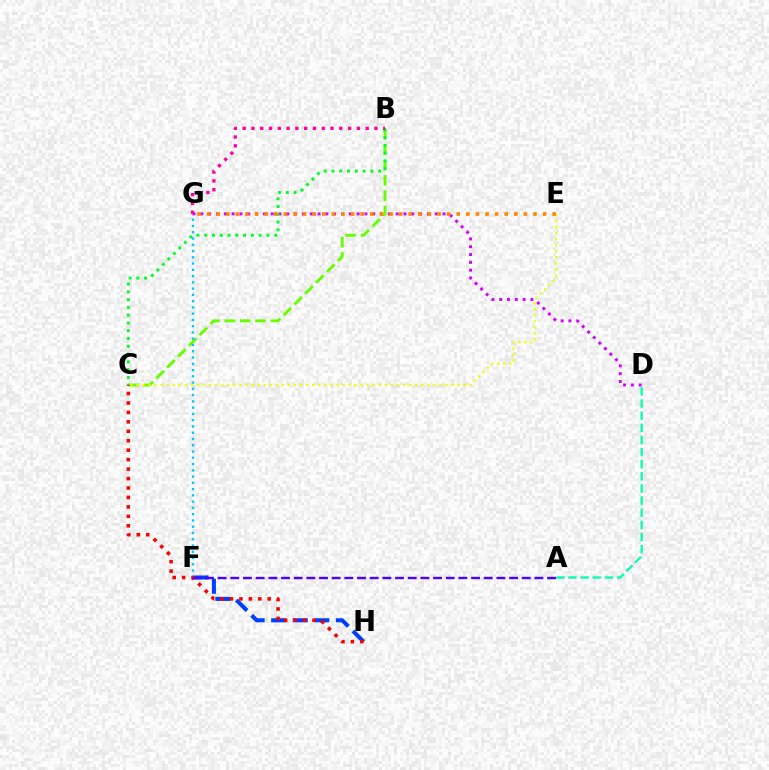{('F', 'H'): [{'color': '#003fff', 'line_style': 'dashed', 'thickness': 2.93}], ('B', 'C'): [{'color': '#66ff00', 'line_style': 'dashed', 'thickness': 2.08}, {'color': '#00ff27', 'line_style': 'dotted', 'thickness': 2.11}], ('F', 'G'): [{'color': '#00c7ff', 'line_style': 'dotted', 'thickness': 1.7}], ('A', 'D'): [{'color': '#00ffaf', 'line_style': 'dashed', 'thickness': 1.65}], ('D', 'G'): [{'color': '#d600ff', 'line_style': 'dotted', 'thickness': 2.12}], ('C', 'H'): [{'color': '#ff0000', 'line_style': 'dotted', 'thickness': 2.57}], ('A', 'F'): [{'color': '#4f00ff', 'line_style': 'dashed', 'thickness': 1.72}], ('C', 'E'): [{'color': '#eeff00', 'line_style': 'dotted', 'thickness': 1.65}], ('E', 'G'): [{'color': '#ff8800', 'line_style': 'dotted', 'thickness': 2.61}], ('B', 'G'): [{'color': '#ff00a0', 'line_style': 'dotted', 'thickness': 2.39}]}